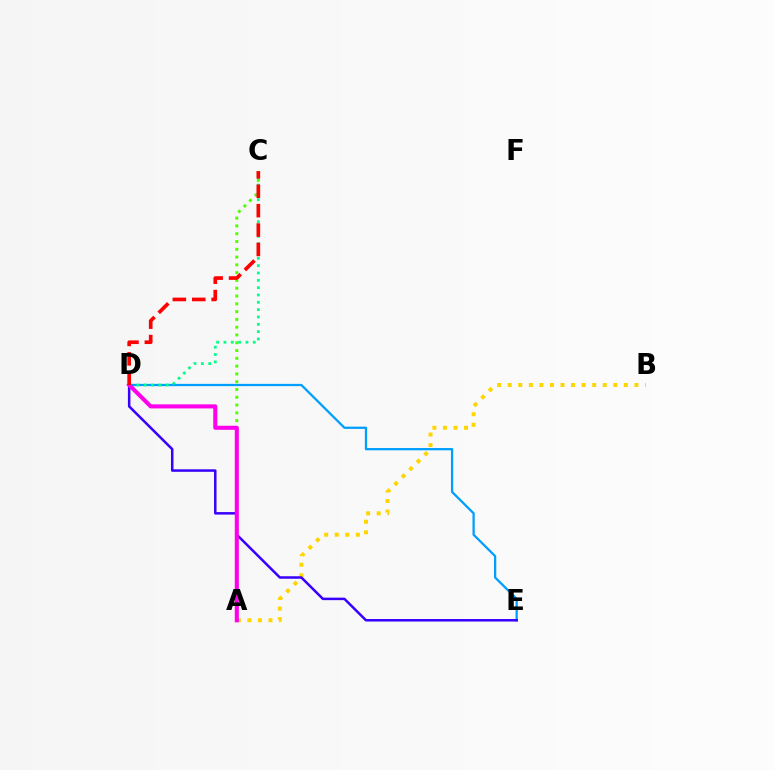{('D', 'E'): [{'color': '#009eff', 'line_style': 'solid', 'thickness': 1.63}, {'color': '#3700ff', 'line_style': 'solid', 'thickness': 1.8}], ('A', 'C'): [{'color': '#4fff00', 'line_style': 'dotted', 'thickness': 2.12}], ('C', 'D'): [{'color': '#00ff86', 'line_style': 'dotted', 'thickness': 1.99}, {'color': '#ff0000', 'line_style': 'dashed', 'thickness': 2.64}], ('A', 'B'): [{'color': '#ffd500', 'line_style': 'dotted', 'thickness': 2.87}], ('A', 'D'): [{'color': '#ff00ed', 'line_style': 'solid', 'thickness': 2.93}]}